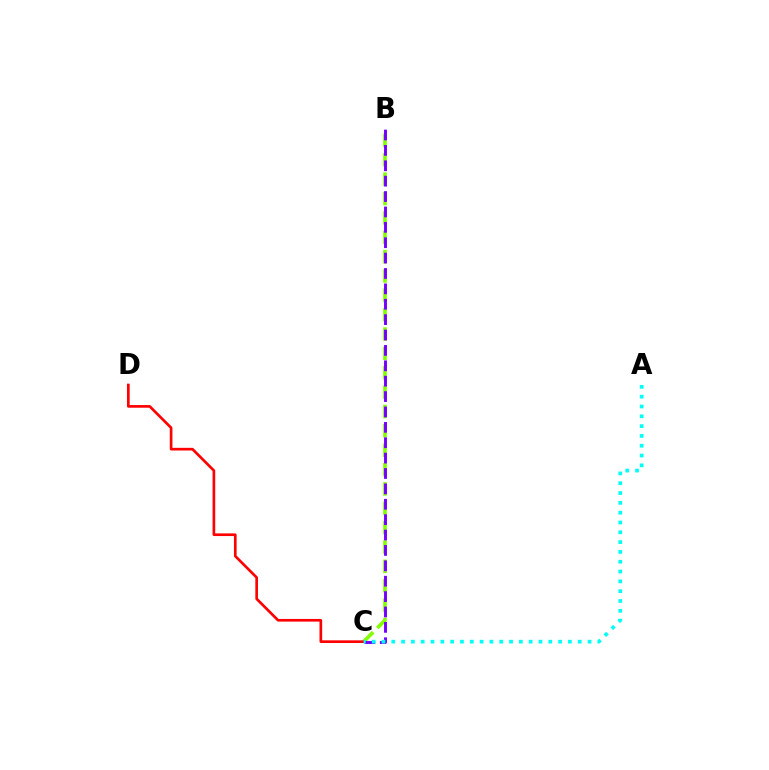{('B', 'C'): [{'color': '#84ff00', 'line_style': 'dashed', 'thickness': 2.63}, {'color': '#7200ff', 'line_style': 'dashed', 'thickness': 2.09}], ('C', 'D'): [{'color': '#ff0000', 'line_style': 'solid', 'thickness': 1.92}], ('A', 'C'): [{'color': '#00fff6', 'line_style': 'dotted', 'thickness': 2.67}]}